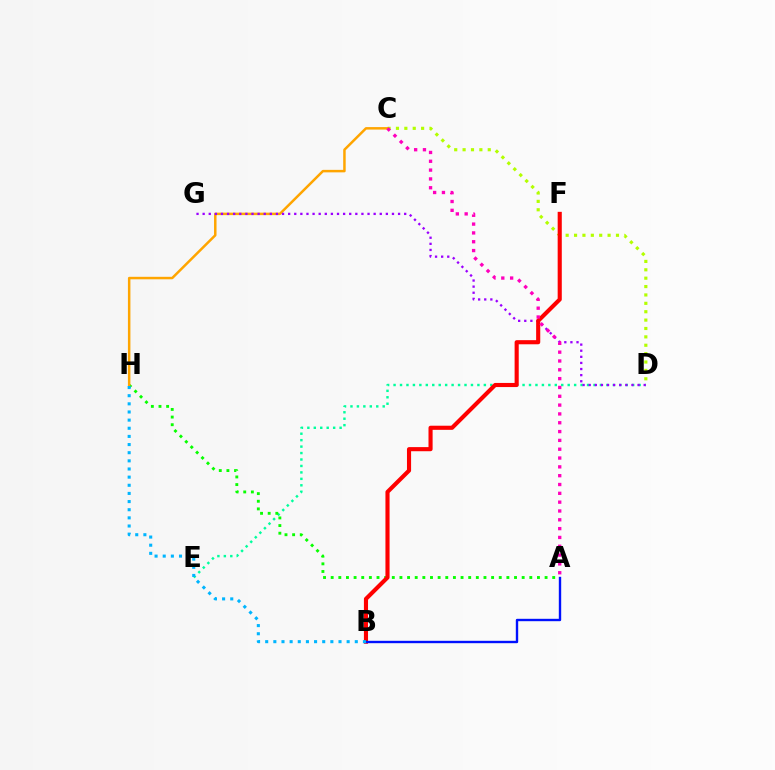{('D', 'E'): [{'color': '#00ff9d', 'line_style': 'dotted', 'thickness': 1.75}], ('C', 'D'): [{'color': '#b3ff00', 'line_style': 'dotted', 'thickness': 2.28}], ('A', 'H'): [{'color': '#08ff00', 'line_style': 'dotted', 'thickness': 2.08}], ('C', 'H'): [{'color': '#ffa500', 'line_style': 'solid', 'thickness': 1.79}], ('D', 'G'): [{'color': '#9b00ff', 'line_style': 'dotted', 'thickness': 1.66}], ('B', 'F'): [{'color': '#ff0000', 'line_style': 'solid', 'thickness': 2.96}], ('A', 'B'): [{'color': '#0010ff', 'line_style': 'solid', 'thickness': 1.72}], ('A', 'C'): [{'color': '#ff00bd', 'line_style': 'dotted', 'thickness': 2.4}], ('B', 'H'): [{'color': '#00b5ff', 'line_style': 'dotted', 'thickness': 2.21}]}